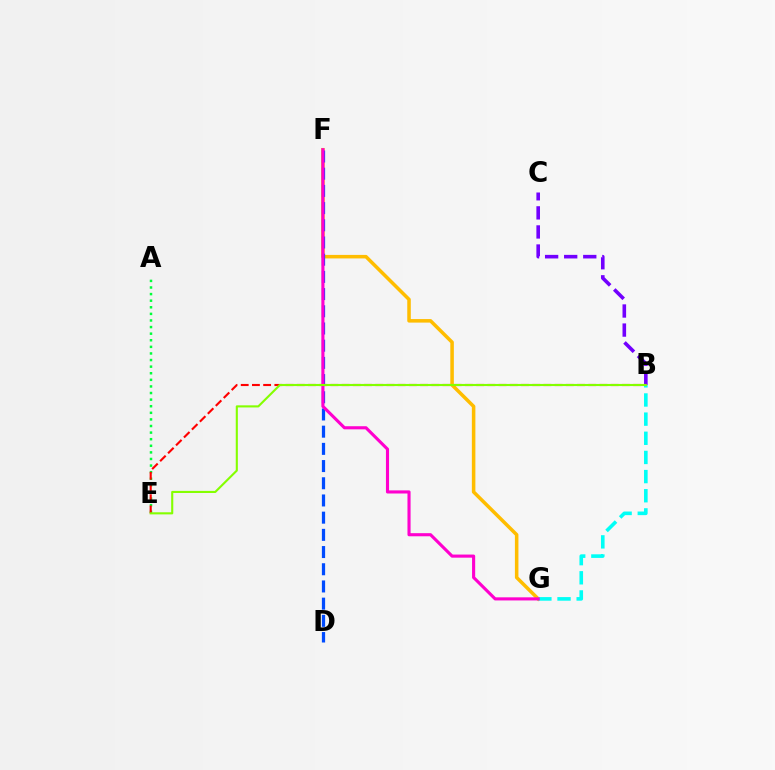{('F', 'G'): [{'color': '#ffbd00', 'line_style': 'solid', 'thickness': 2.54}, {'color': '#ff00cf', 'line_style': 'solid', 'thickness': 2.24}], ('A', 'E'): [{'color': '#00ff39', 'line_style': 'dotted', 'thickness': 1.79}], ('B', 'E'): [{'color': '#ff0000', 'line_style': 'dashed', 'thickness': 1.52}, {'color': '#84ff00', 'line_style': 'solid', 'thickness': 1.52}], ('B', 'C'): [{'color': '#7200ff', 'line_style': 'dashed', 'thickness': 2.59}], ('D', 'F'): [{'color': '#004bff', 'line_style': 'dashed', 'thickness': 2.34}], ('B', 'G'): [{'color': '#00fff6', 'line_style': 'dashed', 'thickness': 2.6}]}